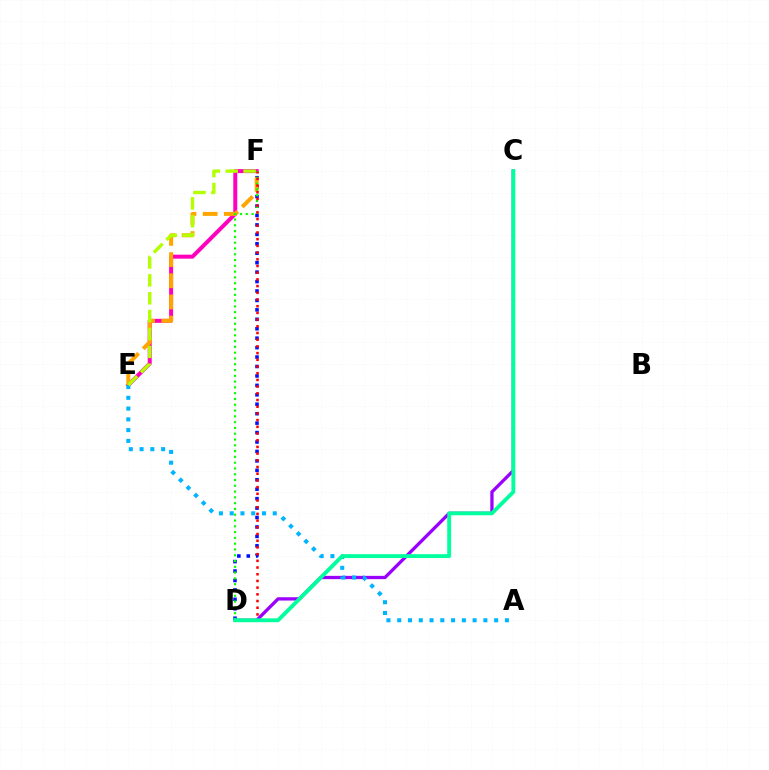{('E', 'F'): [{'color': '#ff00bd', 'line_style': 'solid', 'thickness': 2.87}, {'color': '#ffa500', 'line_style': 'dashed', 'thickness': 2.88}, {'color': '#b3ff00', 'line_style': 'dashed', 'thickness': 2.43}], ('C', 'D'): [{'color': '#9b00ff', 'line_style': 'solid', 'thickness': 2.37}, {'color': '#00ff9d', 'line_style': 'solid', 'thickness': 2.77}], ('D', 'F'): [{'color': '#0010ff', 'line_style': 'dotted', 'thickness': 2.56}, {'color': '#08ff00', 'line_style': 'dotted', 'thickness': 1.57}, {'color': '#ff0000', 'line_style': 'dotted', 'thickness': 1.82}], ('A', 'E'): [{'color': '#00b5ff', 'line_style': 'dotted', 'thickness': 2.93}]}